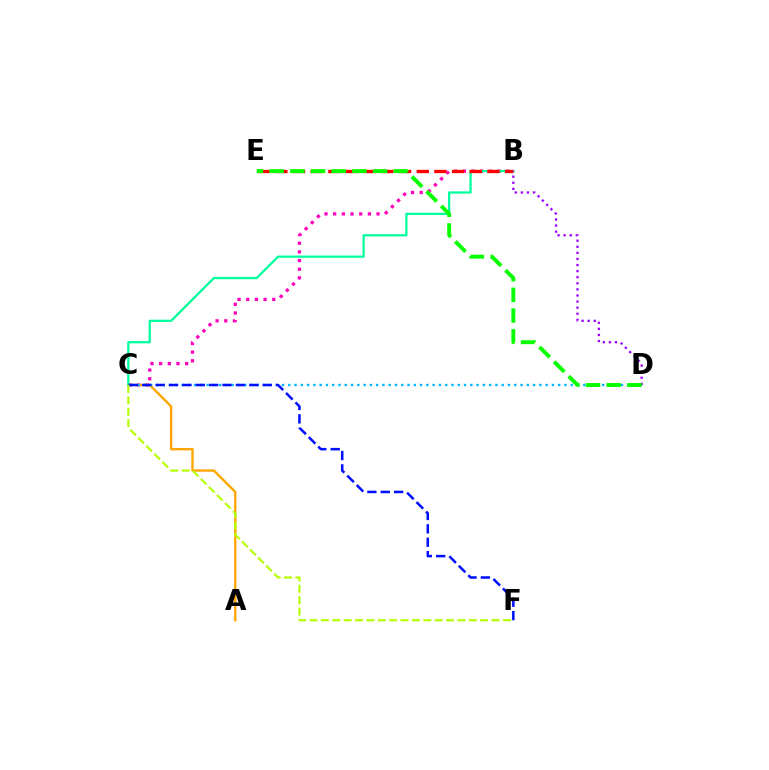{('B', 'C'): [{'color': '#ff00bd', 'line_style': 'dotted', 'thickness': 2.36}, {'color': '#00ff9d', 'line_style': 'solid', 'thickness': 1.63}], ('A', 'C'): [{'color': '#ffa500', 'line_style': 'solid', 'thickness': 1.7}], ('C', 'D'): [{'color': '#00b5ff', 'line_style': 'dotted', 'thickness': 1.71}], ('C', 'F'): [{'color': '#0010ff', 'line_style': 'dashed', 'thickness': 1.82}, {'color': '#b3ff00', 'line_style': 'dashed', 'thickness': 1.55}], ('B', 'E'): [{'color': '#ff0000', 'line_style': 'dashed', 'thickness': 2.4}], ('B', 'D'): [{'color': '#9b00ff', 'line_style': 'dotted', 'thickness': 1.65}], ('D', 'E'): [{'color': '#08ff00', 'line_style': 'dashed', 'thickness': 2.81}]}